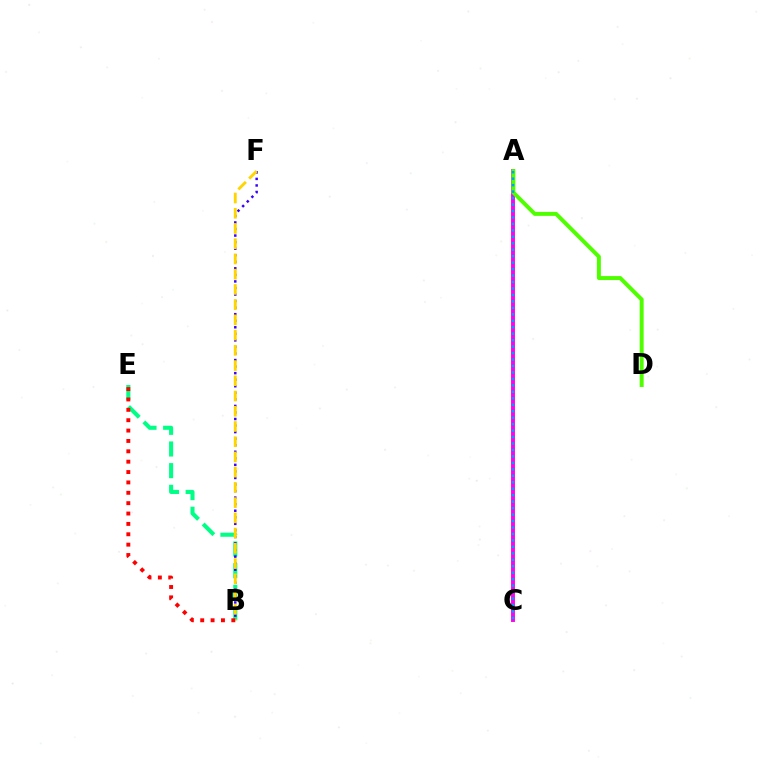{('A', 'C'): [{'color': '#ff00ed', 'line_style': 'solid', 'thickness': 2.81}, {'color': '#009eff', 'line_style': 'dotted', 'thickness': 1.75}], ('B', 'E'): [{'color': '#00ff86', 'line_style': 'dashed', 'thickness': 2.94}, {'color': '#ff0000', 'line_style': 'dotted', 'thickness': 2.82}], ('B', 'F'): [{'color': '#3700ff', 'line_style': 'dotted', 'thickness': 1.78}, {'color': '#ffd500', 'line_style': 'dashed', 'thickness': 2.07}], ('A', 'D'): [{'color': '#4fff00', 'line_style': 'solid', 'thickness': 2.86}]}